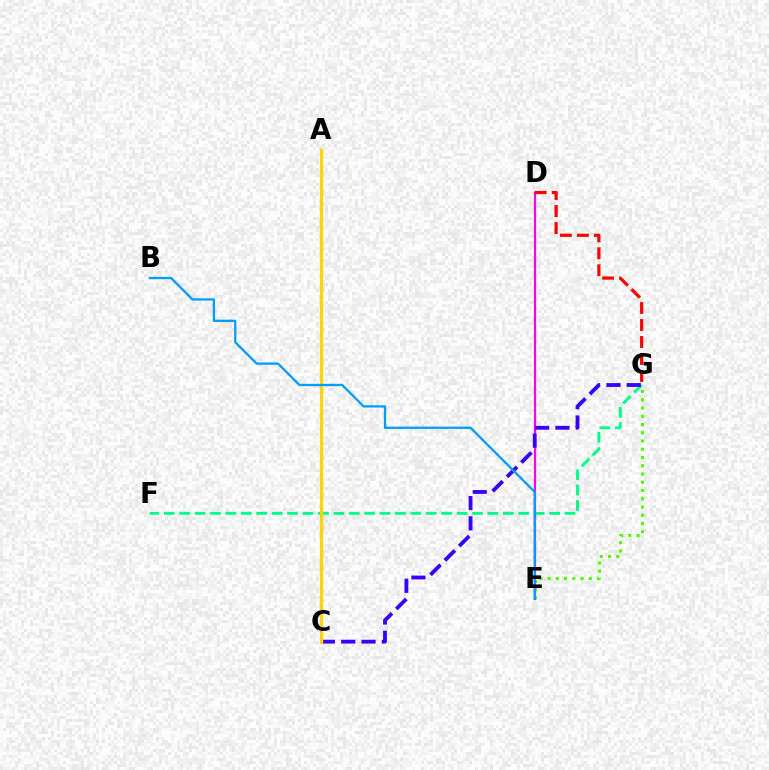{('E', 'G'): [{'color': '#4fff00', 'line_style': 'dotted', 'thickness': 2.24}], ('F', 'G'): [{'color': '#00ff86', 'line_style': 'dashed', 'thickness': 2.09}], ('D', 'E'): [{'color': '#ff00ed', 'line_style': 'solid', 'thickness': 1.6}], ('C', 'G'): [{'color': '#3700ff', 'line_style': 'dashed', 'thickness': 2.76}], ('A', 'C'): [{'color': '#ffd500', 'line_style': 'solid', 'thickness': 2.34}], ('D', 'G'): [{'color': '#ff0000', 'line_style': 'dashed', 'thickness': 2.31}], ('B', 'E'): [{'color': '#009eff', 'line_style': 'solid', 'thickness': 1.66}]}